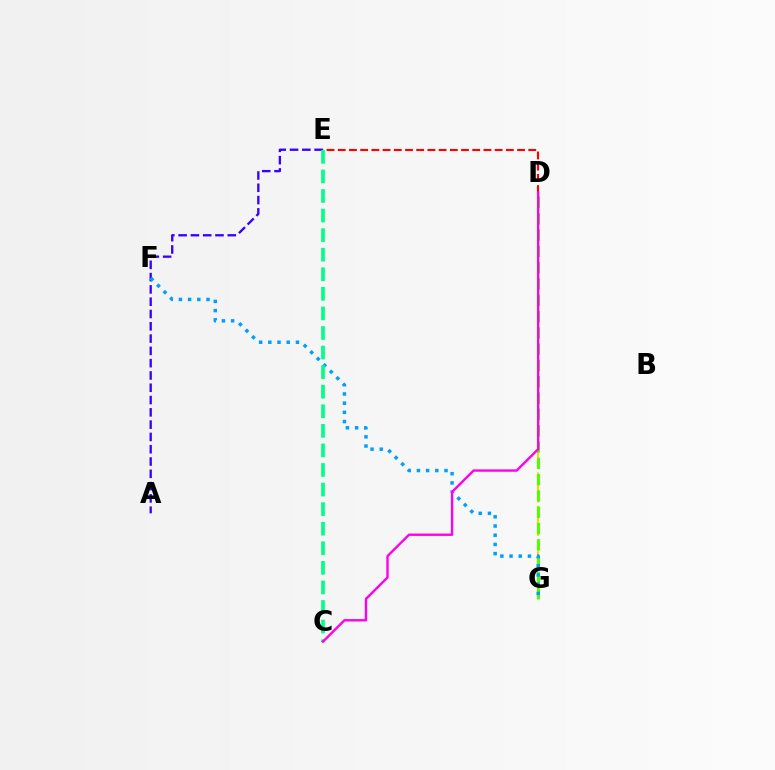{('D', 'E'): [{'color': '#ff0000', 'line_style': 'dashed', 'thickness': 1.52}], ('D', 'G'): [{'color': '#ffd500', 'line_style': 'dashed', 'thickness': 1.52}, {'color': '#4fff00', 'line_style': 'dashed', 'thickness': 2.22}], ('A', 'E'): [{'color': '#3700ff', 'line_style': 'dashed', 'thickness': 1.67}], ('F', 'G'): [{'color': '#009eff', 'line_style': 'dotted', 'thickness': 2.5}], ('C', 'E'): [{'color': '#00ff86', 'line_style': 'dashed', 'thickness': 2.66}], ('C', 'D'): [{'color': '#ff00ed', 'line_style': 'solid', 'thickness': 1.72}]}